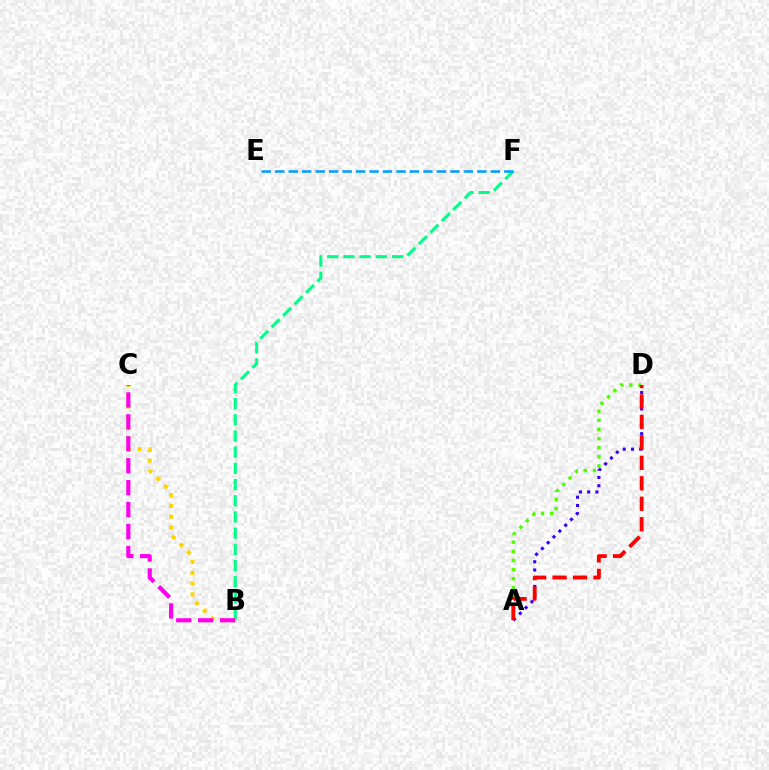{('B', 'F'): [{'color': '#00ff86', 'line_style': 'dashed', 'thickness': 2.2}], ('B', 'C'): [{'color': '#ffd500', 'line_style': 'dotted', 'thickness': 2.94}, {'color': '#ff00ed', 'line_style': 'dashed', 'thickness': 2.98}], ('A', 'D'): [{'color': '#3700ff', 'line_style': 'dotted', 'thickness': 2.24}, {'color': '#4fff00', 'line_style': 'dotted', 'thickness': 2.48}, {'color': '#ff0000', 'line_style': 'dashed', 'thickness': 2.78}], ('E', 'F'): [{'color': '#009eff', 'line_style': 'dashed', 'thickness': 1.83}]}